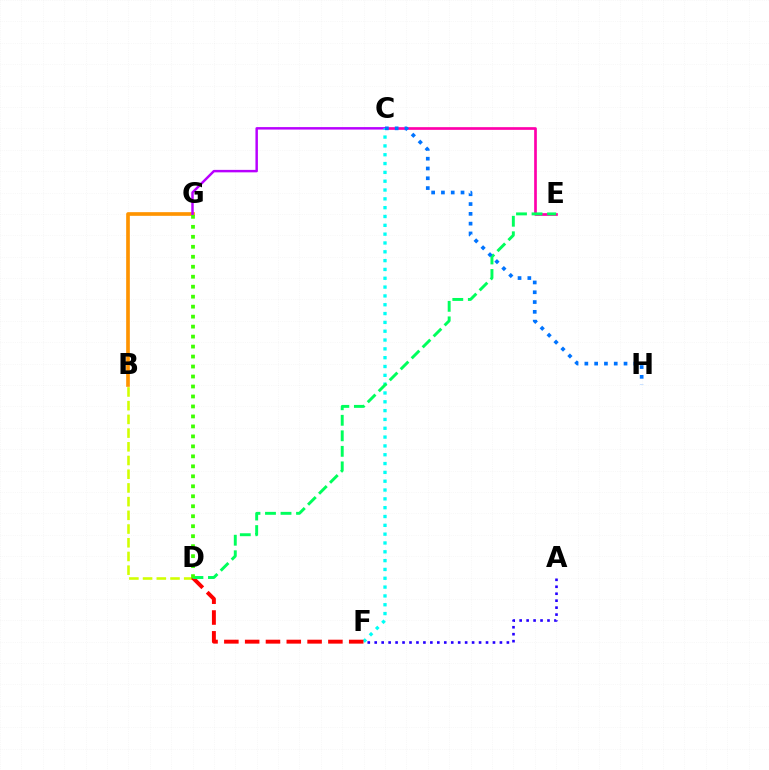{('B', 'G'): [{'color': '#ff9400', 'line_style': 'solid', 'thickness': 2.64}], ('C', 'E'): [{'color': '#ff00ac', 'line_style': 'solid', 'thickness': 1.94}], ('C', 'G'): [{'color': '#b900ff', 'line_style': 'solid', 'thickness': 1.77}], ('C', 'F'): [{'color': '#00fff6', 'line_style': 'dotted', 'thickness': 2.4}], ('A', 'F'): [{'color': '#2500ff', 'line_style': 'dotted', 'thickness': 1.89}], ('B', 'D'): [{'color': '#d1ff00', 'line_style': 'dashed', 'thickness': 1.86}], ('D', 'F'): [{'color': '#ff0000', 'line_style': 'dashed', 'thickness': 2.83}], ('D', 'E'): [{'color': '#00ff5c', 'line_style': 'dashed', 'thickness': 2.11}], ('D', 'G'): [{'color': '#3dff00', 'line_style': 'dotted', 'thickness': 2.71}], ('C', 'H'): [{'color': '#0074ff', 'line_style': 'dotted', 'thickness': 2.66}]}